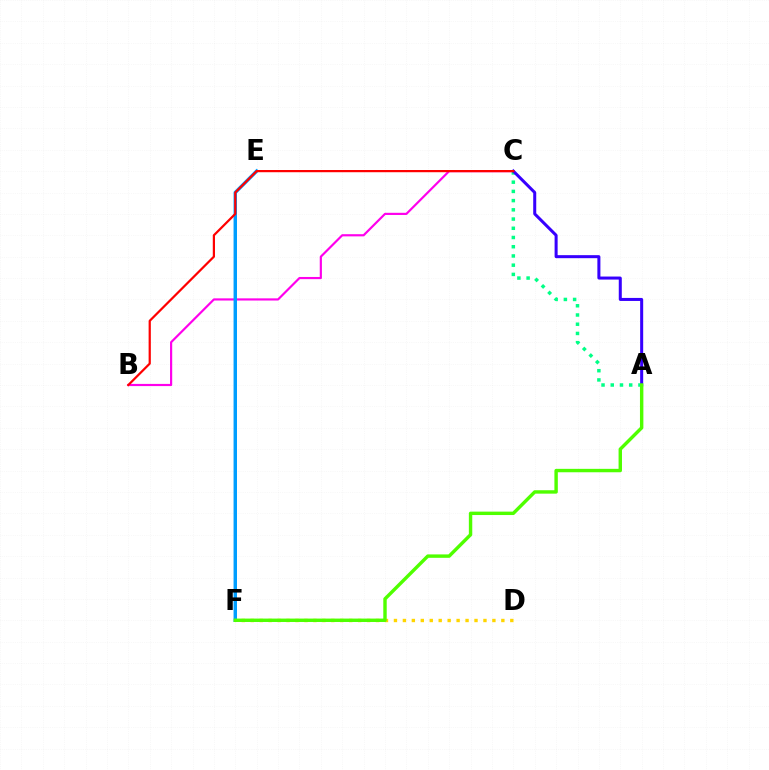{('B', 'C'): [{'color': '#ff00ed', 'line_style': 'solid', 'thickness': 1.57}, {'color': '#ff0000', 'line_style': 'solid', 'thickness': 1.6}], ('D', 'F'): [{'color': '#ffd500', 'line_style': 'dotted', 'thickness': 2.43}], ('A', 'C'): [{'color': '#00ff86', 'line_style': 'dotted', 'thickness': 2.51}, {'color': '#3700ff', 'line_style': 'solid', 'thickness': 2.18}], ('E', 'F'): [{'color': '#009eff', 'line_style': 'solid', 'thickness': 2.48}], ('A', 'F'): [{'color': '#4fff00', 'line_style': 'solid', 'thickness': 2.46}]}